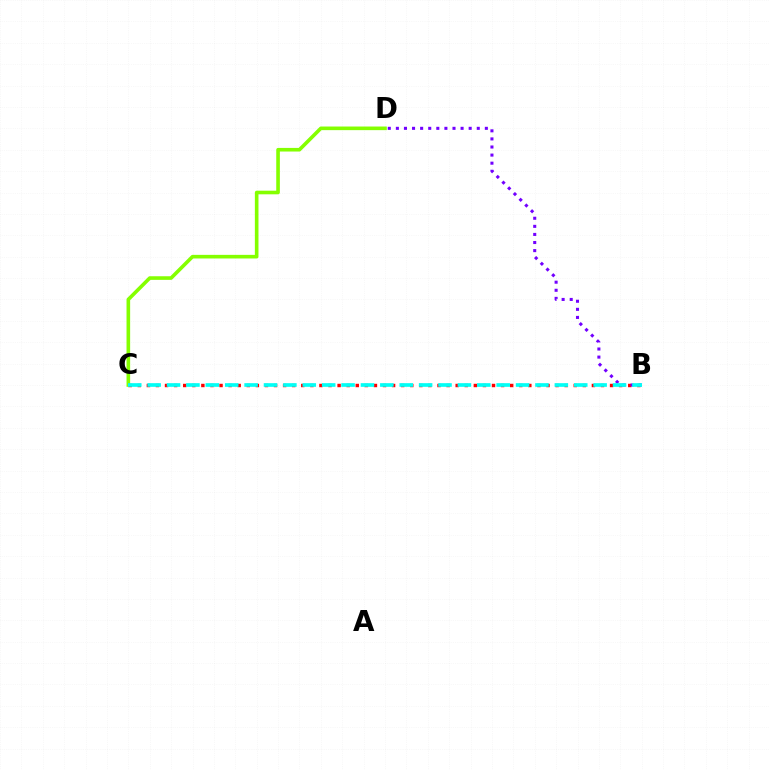{('C', 'D'): [{'color': '#84ff00', 'line_style': 'solid', 'thickness': 2.6}], ('B', 'C'): [{'color': '#ff0000', 'line_style': 'dotted', 'thickness': 2.47}, {'color': '#00fff6', 'line_style': 'dashed', 'thickness': 2.63}], ('B', 'D'): [{'color': '#7200ff', 'line_style': 'dotted', 'thickness': 2.2}]}